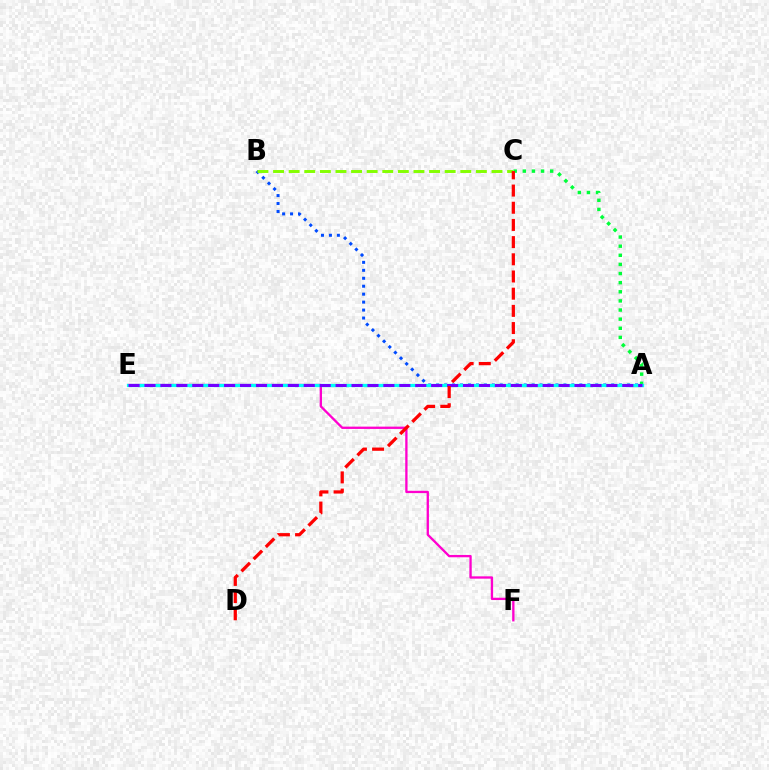{('A', 'C'): [{'color': '#00ff39', 'line_style': 'dotted', 'thickness': 2.48}], ('A', 'E'): [{'color': '#ffbd00', 'line_style': 'solid', 'thickness': 2.14}, {'color': '#00fff6', 'line_style': 'solid', 'thickness': 2.34}, {'color': '#7200ff', 'line_style': 'dashed', 'thickness': 2.16}], ('A', 'B'): [{'color': '#004bff', 'line_style': 'dotted', 'thickness': 2.16}], ('E', 'F'): [{'color': '#ff00cf', 'line_style': 'solid', 'thickness': 1.67}], ('B', 'C'): [{'color': '#84ff00', 'line_style': 'dashed', 'thickness': 2.12}], ('C', 'D'): [{'color': '#ff0000', 'line_style': 'dashed', 'thickness': 2.33}]}